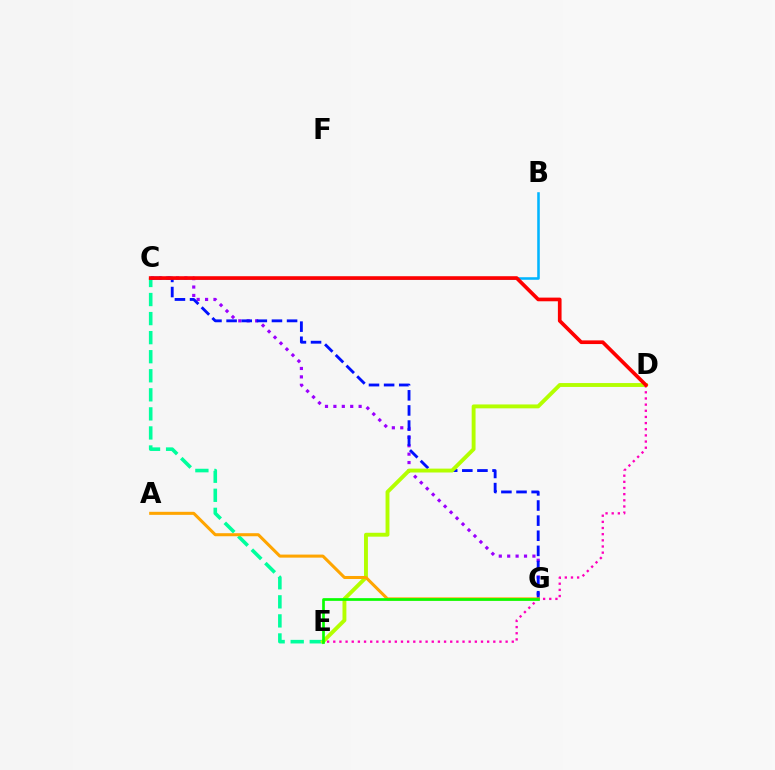{('B', 'C'): [{'color': '#00b5ff', 'line_style': 'solid', 'thickness': 1.84}], ('C', 'E'): [{'color': '#00ff9d', 'line_style': 'dashed', 'thickness': 2.59}], ('C', 'G'): [{'color': '#9b00ff', 'line_style': 'dotted', 'thickness': 2.28}, {'color': '#0010ff', 'line_style': 'dashed', 'thickness': 2.05}], ('D', 'E'): [{'color': '#b3ff00', 'line_style': 'solid', 'thickness': 2.8}, {'color': '#ff00bd', 'line_style': 'dotted', 'thickness': 1.67}], ('C', 'D'): [{'color': '#ff0000', 'line_style': 'solid', 'thickness': 2.64}], ('A', 'G'): [{'color': '#ffa500', 'line_style': 'solid', 'thickness': 2.19}], ('E', 'G'): [{'color': '#08ff00', 'line_style': 'solid', 'thickness': 1.94}]}